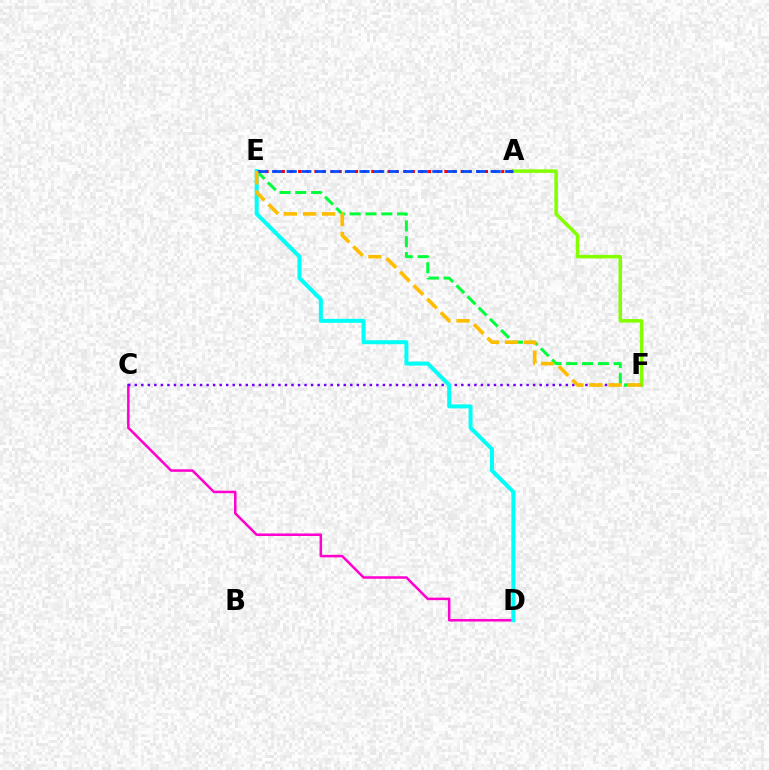{('C', 'D'): [{'color': '#ff00cf', 'line_style': 'solid', 'thickness': 1.81}], ('C', 'F'): [{'color': '#7200ff', 'line_style': 'dotted', 'thickness': 1.77}], ('A', 'F'): [{'color': '#84ff00', 'line_style': 'solid', 'thickness': 2.54}], ('A', 'E'): [{'color': '#ff0000', 'line_style': 'dotted', 'thickness': 2.21}, {'color': '#004bff', 'line_style': 'dashed', 'thickness': 1.98}], ('E', 'F'): [{'color': '#00ff39', 'line_style': 'dashed', 'thickness': 2.15}, {'color': '#ffbd00', 'line_style': 'dashed', 'thickness': 2.6}], ('D', 'E'): [{'color': '#00fff6', 'line_style': 'solid', 'thickness': 2.87}]}